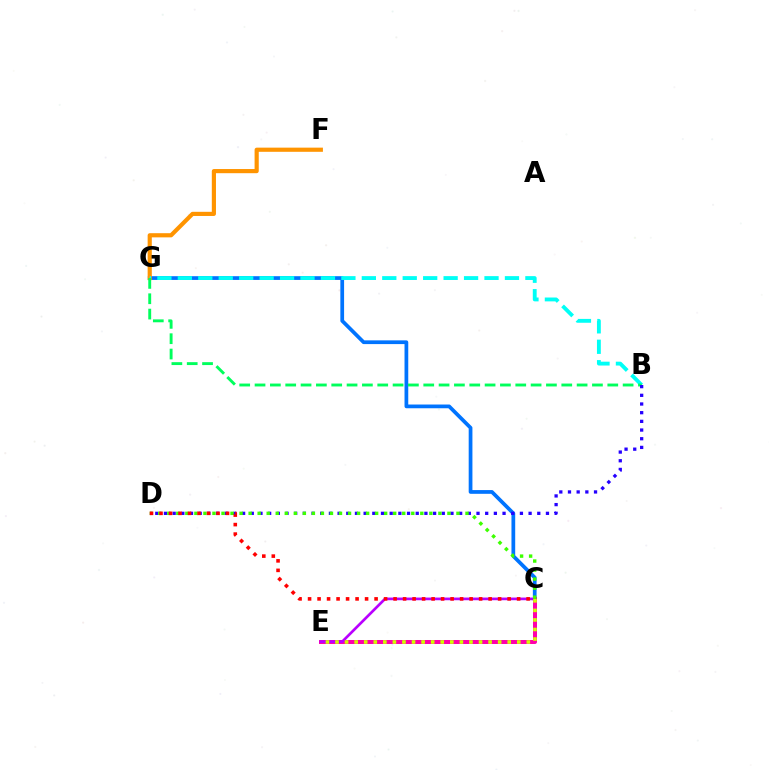{('C', 'G'): [{'color': '#0074ff', 'line_style': 'solid', 'thickness': 2.69}], ('C', 'E'): [{'color': '#ff00ac', 'line_style': 'solid', 'thickness': 2.87}, {'color': '#b900ff', 'line_style': 'solid', 'thickness': 1.93}, {'color': '#d1ff00', 'line_style': 'dotted', 'thickness': 2.6}], ('F', 'G'): [{'color': '#ff9400', 'line_style': 'solid', 'thickness': 3.0}], ('B', 'G'): [{'color': '#00fff6', 'line_style': 'dashed', 'thickness': 2.78}, {'color': '#00ff5c', 'line_style': 'dashed', 'thickness': 2.08}], ('B', 'D'): [{'color': '#2500ff', 'line_style': 'dotted', 'thickness': 2.36}], ('C', 'D'): [{'color': '#3dff00', 'line_style': 'dotted', 'thickness': 2.46}, {'color': '#ff0000', 'line_style': 'dotted', 'thickness': 2.58}]}